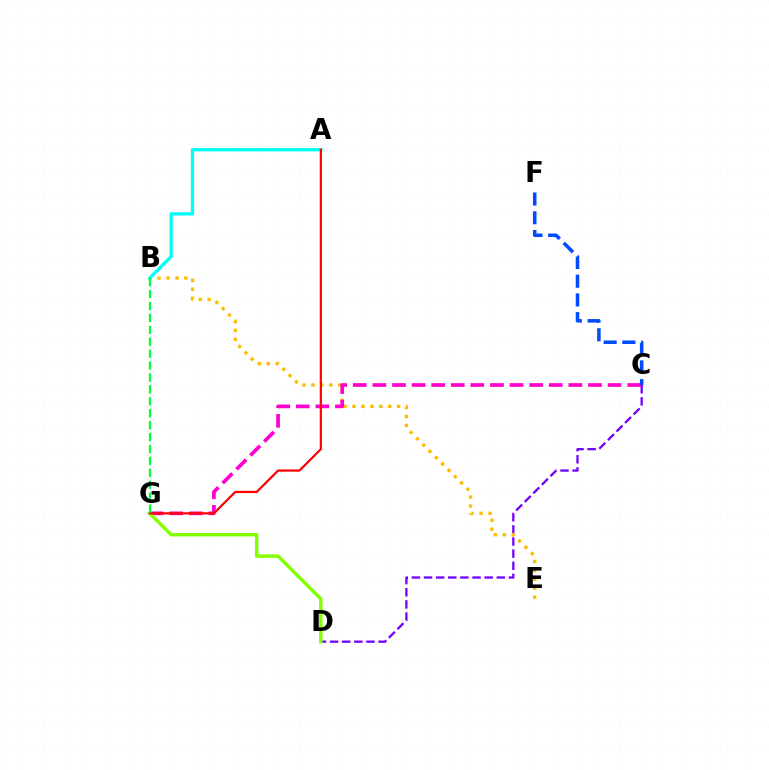{('C', 'D'): [{'color': '#7200ff', 'line_style': 'dashed', 'thickness': 1.65}], ('B', 'E'): [{'color': '#ffbd00', 'line_style': 'dotted', 'thickness': 2.43}], ('C', 'G'): [{'color': '#ff00cf', 'line_style': 'dashed', 'thickness': 2.66}], ('D', 'G'): [{'color': '#84ff00', 'line_style': 'solid', 'thickness': 2.48}], ('A', 'B'): [{'color': '#00fff6', 'line_style': 'solid', 'thickness': 2.37}], ('A', 'G'): [{'color': '#ff0000', 'line_style': 'solid', 'thickness': 1.6}], ('B', 'G'): [{'color': '#00ff39', 'line_style': 'dashed', 'thickness': 1.62}], ('C', 'F'): [{'color': '#004bff', 'line_style': 'dashed', 'thickness': 2.55}]}